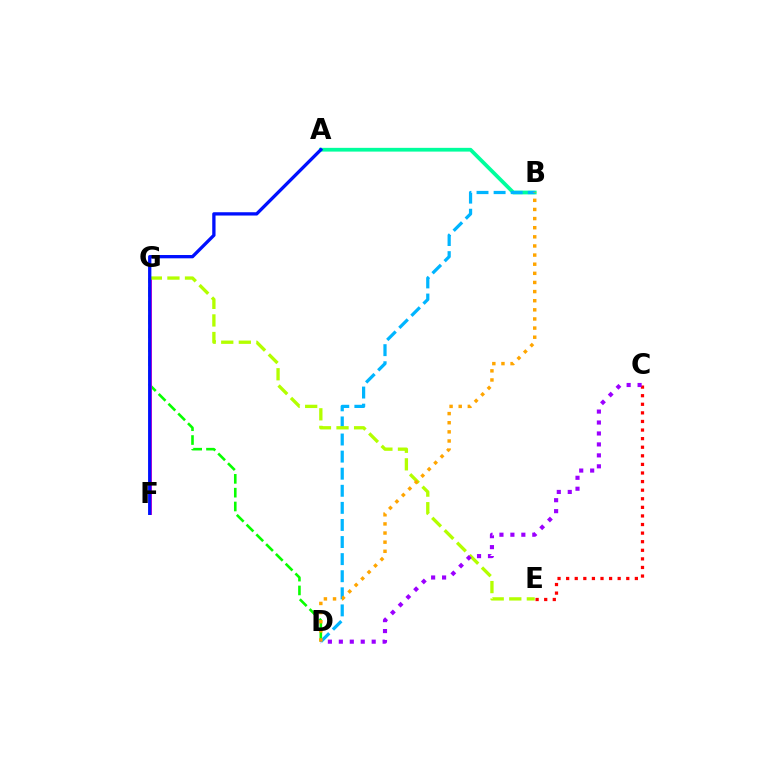{('A', 'B'): [{'color': '#00ff9d', 'line_style': 'solid', 'thickness': 2.7}], ('D', 'G'): [{'color': '#08ff00', 'line_style': 'dashed', 'thickness': 1.88}], ('C', 'E'): [{'color': '#ff0000', 'line_style': 'dotted', 'thickness': 2.33}], ('F', 'G'): [{'color': '#ff00bd', 'line_style': 'solid', 'thickness': 2.09}], ('B', 'D'): [{'color': '#00b5ff', 'line_style': 'dashed', 'thickness': 2.32}, {'color': '#ffa500', 'line_style': 'dotted', 'thickness': 2.48}], ('E', 'G'): [{'color': '#b3ff00', 'line_style': 'dashed', 'thickness': 2.39}], ('A', 'F'): [{'color': '#0010ff', 'line_style': 'solid', 'thickness': 2.38}], ('C', 'D'): [{'color': '#9b00ff', 'line_style': 'dotted', 'thickness': 2.98}]}